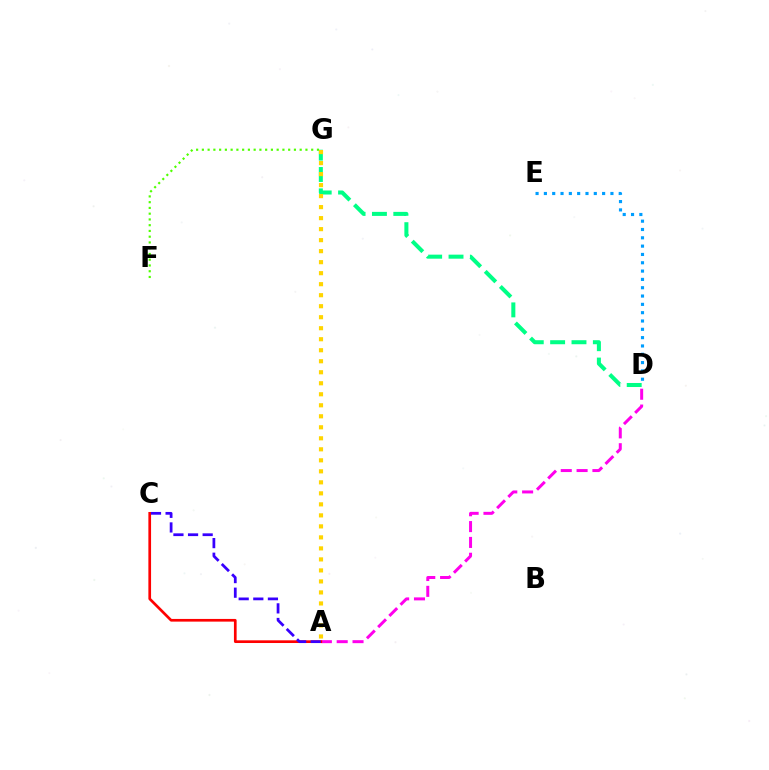{('F', 'G'): [{'color': '#4fff00', 'line_style': 'dotted', 'thickness': 1.56}], ('A', 'D'): [{'color': '#ff00ed', 'line_style': 'dashed', 'thickness': 2.15}], ('A', 'C'): [{'color': '#ff0000', 'line_style': 'solid', 'thickness': 1.94}, {'color': '#3700ff', 'line_style': 'dashed', 'thickness': 1.99}], ('D', 'E'): [{'color': '#009eff', 'line_style': 'dotted', 'thickness': 2.26}], ('D', 'G'): [{'color': '#00ff86', 'line_style': 'dashed', 'thickness': 2.9}], ('A', 'G'): [{'color': '#ffd500', 'line_style': 'dotted', 'thickness': 2.99}]}